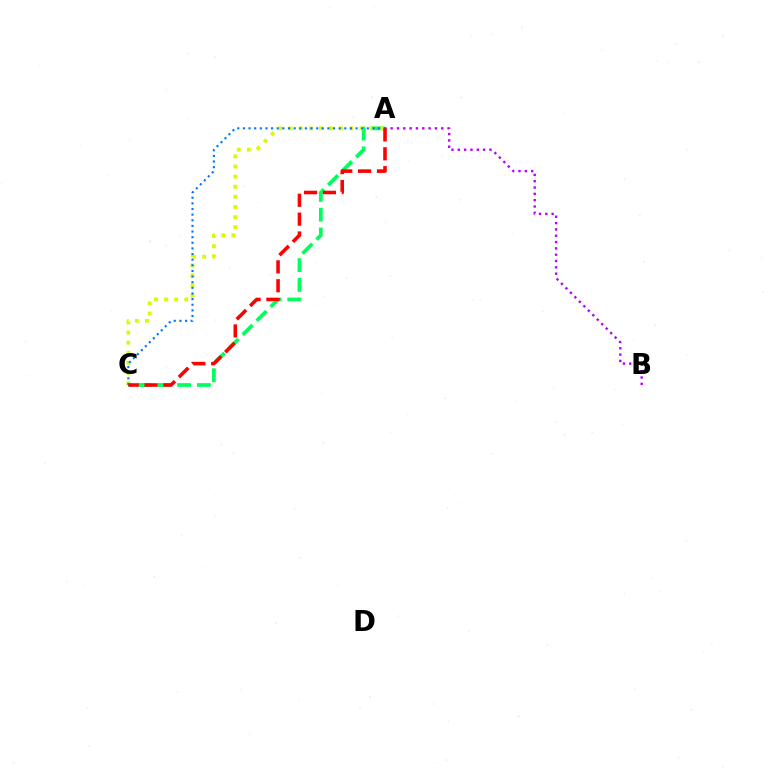{('A', 'C'): [{'color': '#00ff5c', 'line_style': 'dashed', 'thickness': 2.68}, {'color': '#d1ff00', 'line_style': 'dotted', 'thickness': 2.75}, {'color': '#0074ff', 'line_style': 'dotted', 'thickness': 1.53}, {'color': '#ff0000', 'line_style': 'dashed', 'thickness': 2.56}], ('A', 'B'): [{'color': '#b900ff', 'line_style': 'dotted', 'thickness': 1.72}]}